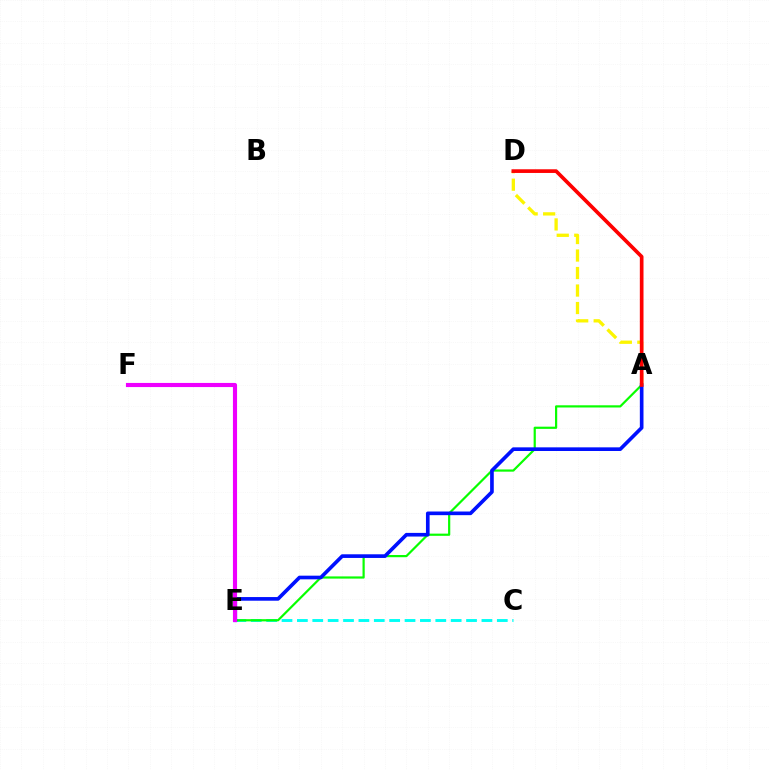{('C', 'E'): [{'color': '#00fff6', 'line_style': 'dashed', 'thickness': 2.09}], ('A', 'E'): [{'color': '#08ff00', 'line_style': 'solid', 'thickness': 1.58}, {'color': '#0010ff', 'line_style': 'solid', 'thickness': 2.63}], ('A', 'D'): [{'color': '#fcf500', 'line_style': 'dashed', 'thickness': 2.38}, {'color': '#ff0000', 'line_style': 'solid', 'thickness': 2.65}], ('E', 'F'): [{'color': '#ee00ff', 'line_style': 'solid', 'thickness': 2.97}]}